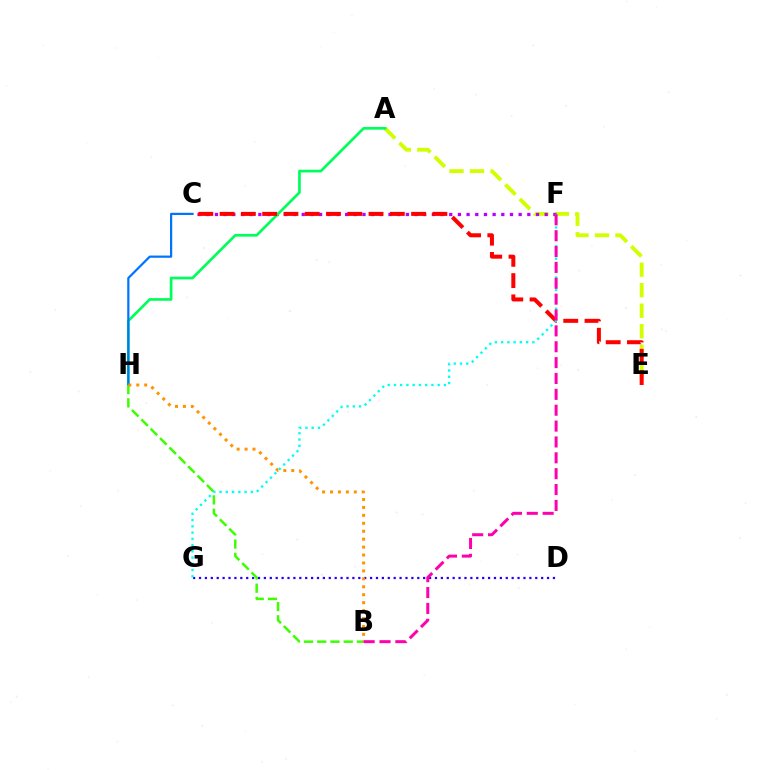{('A', 'E'): [{'color': '#d1ff00', 'line_style': 'dashed', 'thickness': 2.79}], ('D', 'G'): [{'color': '#2500ff', 'line_style': 'dotted', 'thickness': 1.6}], ('C', 'F'): [{'color': '#b900ff', 'line_style': 'dotted', 'thickness': 2.36}], ('A', 'H'): [{'color': '#00ff5c', 'line_style': 'solid', 'thickness': 1.94}], ('C', 'H'): [{'color': '#0074ff', 'line_style': 'solid', 'thickness': 1.6}], ('B', 'H'): [{'color': '#3dff00', 'line_style': 'dashed', 'thickness': 1.8}, {'color': '#ff9400', 'line_style': 'dotted', 'thickness': 2.16}], ('C', 'E'): [{'color': '#ff0000', 'line_style': 'dashed', 'thickness': 2.89}], ('F', 'G'): [{'color': '#00fff6', 'line_style': 'dotted', 'thickness': 1.7}], ('B', 'F'): [{'color': '#ff00ac', 'line_style': 'dashed', 'thickness': 2.16}]}